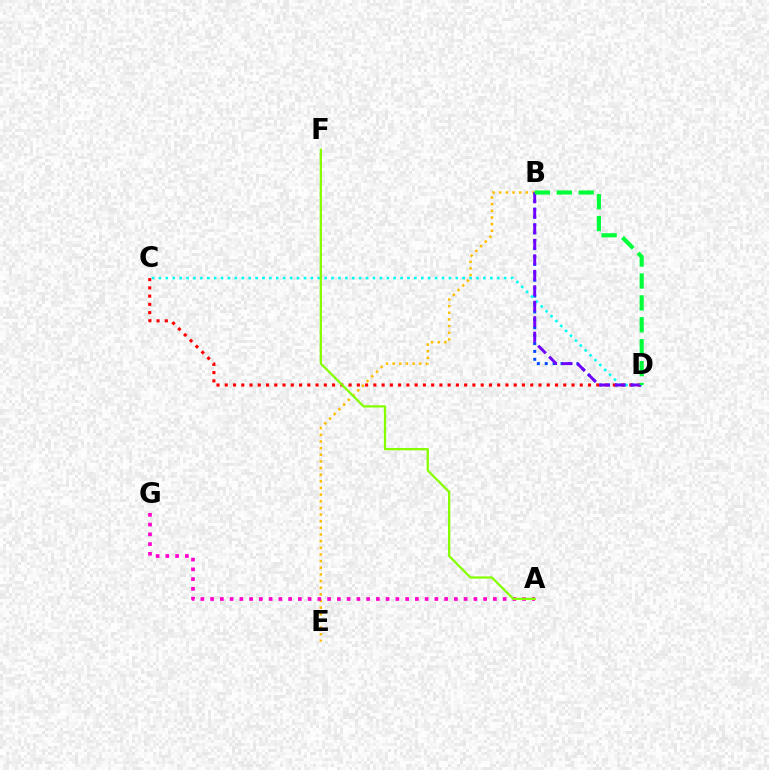{('B', 'E'): [{'color': '#ffbd00', 'line_style': 'dotted', 'thickness': 1.81}], ('A', 'G'): [{'color': '#ff00cf', 'line_style': 'dotted', 'thickness': 2.65}], ('B', 'D'): [{'color': '#004bff', 'line_style': 'dotted', 'thickness': 2.15}, {'color': '#7200ff', 'line_style': 'dashed', 'thickness': 2.1}, {'color': '#00ff39', 'line_style': 'dashed', 'thickness': 2.98}], ('C', 'D'): [{'color': '#00fff6', 'line_style': 'dotted', 'thickness': 1.88}, {'color': '#ff0000', 'line_style': 'dotted', 'thickness': 2.24}], ('A', 'F'): [{'color': '#84ff00', 'line_style': 'solid', 'thickness': 1.63}]}